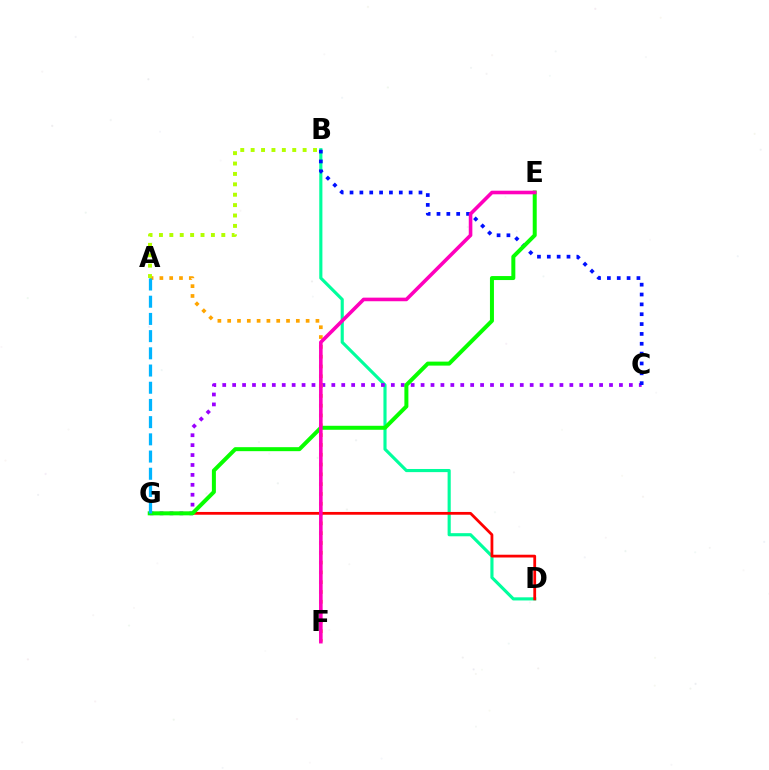{('B', 'D'): [{'color': '#00ff9d', 'line_style': 'solid', 'thickness': 2.26}], ('C', 'G'): [{'color': '#9b00ff', 'line_style': 'dotted', 'thickness': 2.69}], ('A', 'F'): [{'color': '#ffa500', 'line_style': 'dotted', 'thickness': 2.66}], ('D', 'G'): [{'color': '#ff0000', 'line_style': 'solid', 'thickness': 2.0}], ('B', 'C'): [{'color': '#0010ff', 'line_style': 'dotted', 'thickness': 2.68}], ('A', 'B'): [{'color': '#b3ff00', 'line_style': 'dotted', 'thickness': 2.82}], ('E', 'G'): [{'color': '#08ff00', 'line_style': 'solid', 'thickness': 2.87}], ('A', 'G'): [{'color': '#00b5ff', 'line_style': 'dashed', 'thickness': 2.34}], ('E', 'F'): [{'color': '#ff00bd', 'line_style': 'solid', 'thickness': 2.59}]}